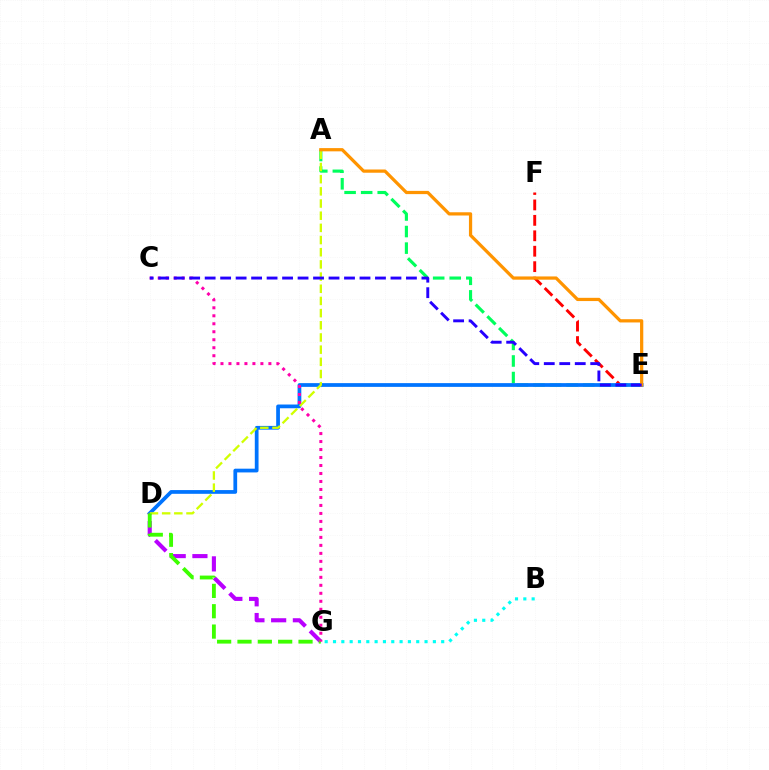{('E', 'F'): [{'color': '#ff0000', 'line_style': 'dashed', 'thickness': 2.1}], ('A', 'E'): [{'color': '#00ff5c', 'line_style': 'dashed', 'thickness': 2.25}, {'color': '#ff9400', 'line_style': 'solid', 'thickness': 2.33}], ('D', 'E'): [{'color': '#0074ff', 'line_style': 'solid', 'thickness': 2.69}], ('D', 'G'): [{'color': '#b900ff', 'line_style': 'dashed', 'thickness': 2.95}, {'color': '#3dff00', 'line_style': 'dashed', 'thickness': 2.76}], ('A', 'D'): [{'color': '#d1ff00', 'line_style': 'dashed', 'thickness': 1.65}], ('C', 'G'): [{'color': '#ff00ac', 'line_style': 'dotted', 'thickness': 2.17}], ('B', 'G'): [{'color': '#00fff6', 'line_style': 'dotted', 'thickness': 2.26}], ('C', 'E'): [{'color': '#2500ff', 'line_style': 'dashed', 'thickness': 2.1}]}